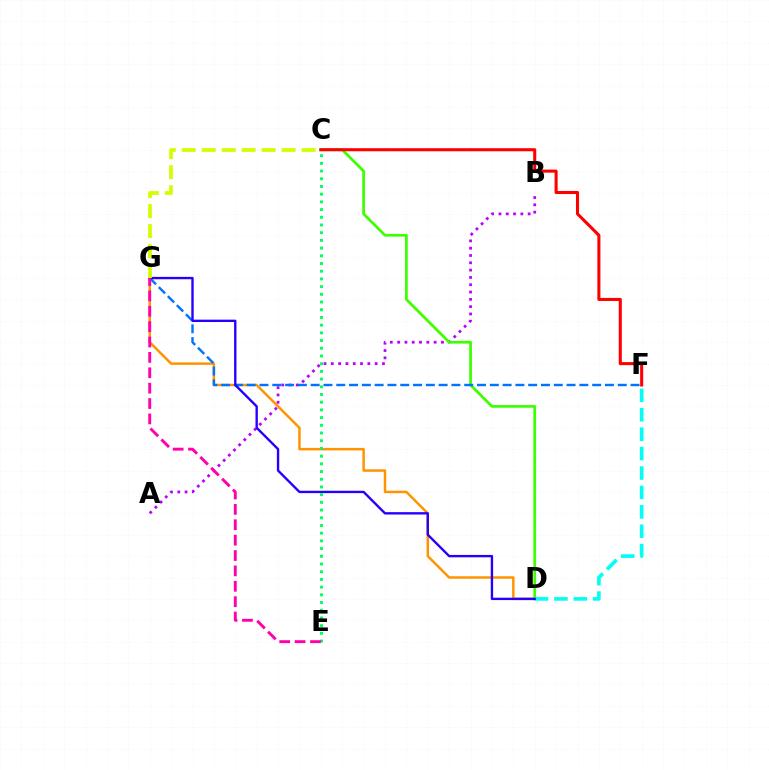{('D', 'G'): [{'color': '#ff9400', 'line_style': 'solid', 'thickness': 1.79}, {'color': '#2500ff', 'line_style': 'solid', 'thickness': 1.71}], ('A', 'B'): [{'color': '#b900ff', 'line_style': 'dotted', 'thickness': 1.99}], ('C', 'D'): [{'color': '#3dff00', 'line_style': 'solid', 'thickness': 1.97}], ('C', 'F'): [{'color': '#ff0000', 'line_style': 'solid', 'thickness': 2.2}], ('D', 'F'): [{'color': '#00fff6', 'line_style': 'dashed', 'thickness': 2.64}], ('F', 'G'): [{'color': '#0074ff', 'line_style': 'dashed', 'thickness': 1.74}], ('C', 'E'): [{'color': '#00ff5c', 'line_style': 'dotted', 'thickness': 2.09}], ('E', 'G'): [{'color': '#ff00ac', 'line_style': 'dashed', 'thickness': 2.09}], ('C', 'G'): [{'color': '#d1ff00', 'line_style': 'dashed', 'thickness': 2.71}]}